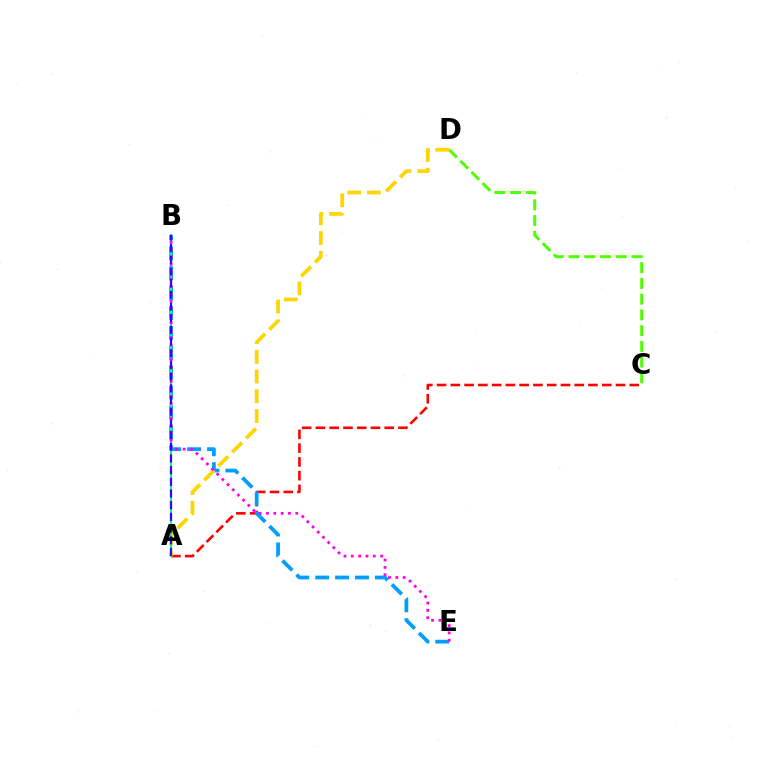{('A', 'C'): [{'color': '#ff0000', 'line_style': 'dashed', 'thickness': 1.87}], ('C', 'D'): [{'color': '#4fff00', 'line_style': 'dashed', 'thickness': 2.14}], ('B', 'E'): [{'color': '#009eff', 'line_style': 'dashed', 'thickness': 2.7}, {'color': '#ff00ed', 'line_style': 'dotted', 'thickness': 1.99}], ('A', 'D'): [{'color': '#ffd500', 'line_style': 'dashed', 'thickness': 2.68}], ('A', 'B'): [{'color': '#00ff86', 'line_style': 'solid', 'thickness': 1.51}, {'color': '#3700ff', 'line_style': 'dashed', 'thickness': 1.59}]}